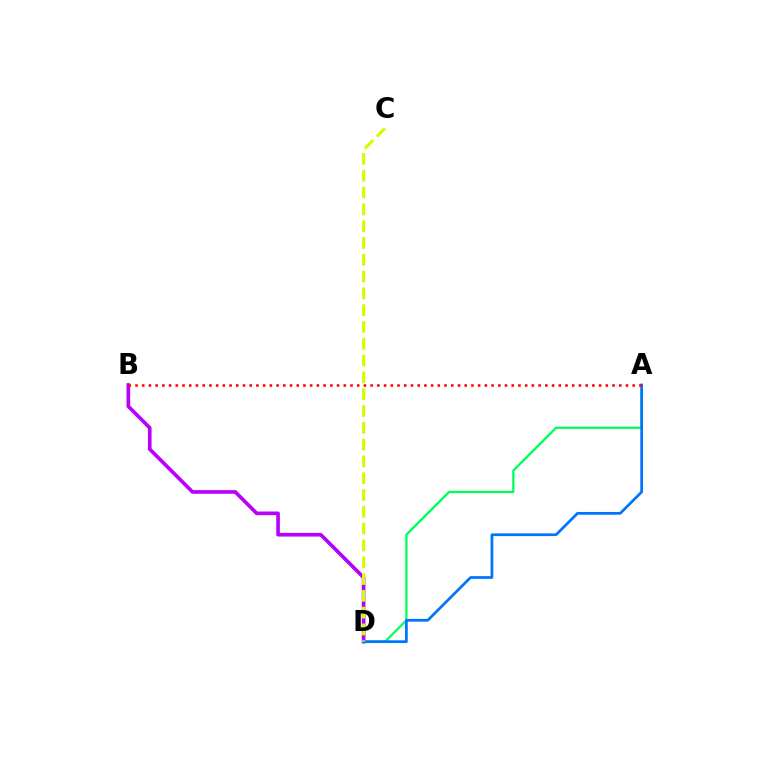{('B', 'D'): [{'color': '#b900ff', 'line_style': 'solid', 'thickness': 2.64}], ('A', 'D'): [{'color': '#00ff5c', 'line_style': 'solid', 'thickness': 1.64}, {'color': '#0074ff', 'line_style': 'solid', 'thickness': 1.97}], ('A', 'B'): [{'color': '#ff0000', 'line_style': 'dotted', 'thickness': 1.83}], ('C', 'D'): [{'color': '#d1ff00', 'line_style': 'dashed', 'thickness': 2.28}]}